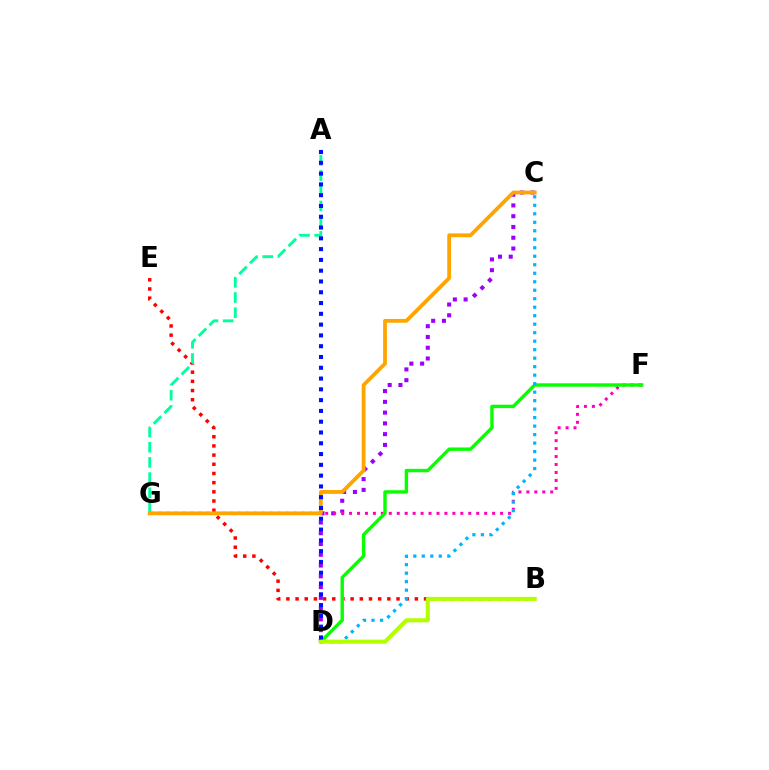{('C', 'D'): [{'color': '#9b00ff', 'line_style': 'dotted', 'thickness': 2.93}, {'color': '#00b5ff', 'line_style': 'dotted', 'thickness': 2.31}], ('B', 'E'): [{'color': '#ff0000', 'line_style': 'dotted', 'thickness': 2.49}], ('F', 'G'): [{'color': '#ff00bd', 'line_style': 'dotted', 'thickness': 2.16}], ('A', 'G'): [{'color': '#00ff9d', 'line_style': 'dashed', 'thickness': 2.07}], ('C', 'G'): [{'color': '#ffa500', 'line_style': 'solid', 'thickness': 2.74}], ('D', 'F'): [{'color': '#08ff00', 'line_style': 'solid', 'thickness': 2.46}], ('B', 'D'): [{'color': '#b3ff00', 'line_style': 'solid', 'thickness': 2.94}], ('A', 'D'): [{'color': '#0010ff', 'line_style': 'dotted', 'thickness': 2.93}]}